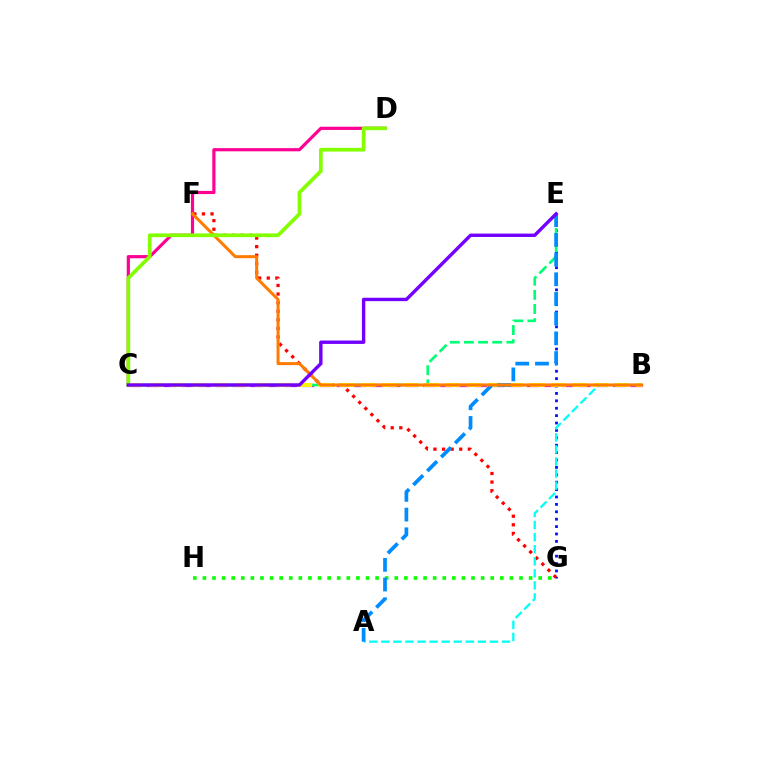{('B', 'C'): [{'color': '#ee00ff', 'line_style': 'dashed', 'thickness': 2.35}, {'color': '#fcf500', 'line_style': 'dashed', 'thickness': 2.88}], ('E', 'G'): [{'color': '#0010ff', 'line_style': 'dotted', 'thickness': 2.01}], ('F', 'G'): [{'color': '#ff0000', 'line_style': 'dotted', 'thickness': 2.34}], ('C', 'E'): [{'color': '#00ff74', 'line_style': 'dashed', 'thickness': 1.92}, {'color': '#7200ff', 'line_style': 'solid', 'thickness': 2.44}], ('A', 'B'): [{'color': '#00fff6', 'line_style': 'dashed', 'thickness': 1.64}], ('G', 'H'): [{'color': '#08ff00', 'line_style': 'dotted', 'thickness': 2.61}], ('A', 'E'): [{'color': '#008cff', 'line_style': 'dashed', 'thickness': 2.68}], ('C', 'D'): [{'color': '#ff0094', 'line_style': 'solid', 'thickness': 2.29}, {'color': '#84ff00', 'line_style': 'solid', 'thickness': 2.68}], ('B', 'F'): [{'color': '#ff7c00', 'line_style': 'solid', 'thickness': 2.18}]}